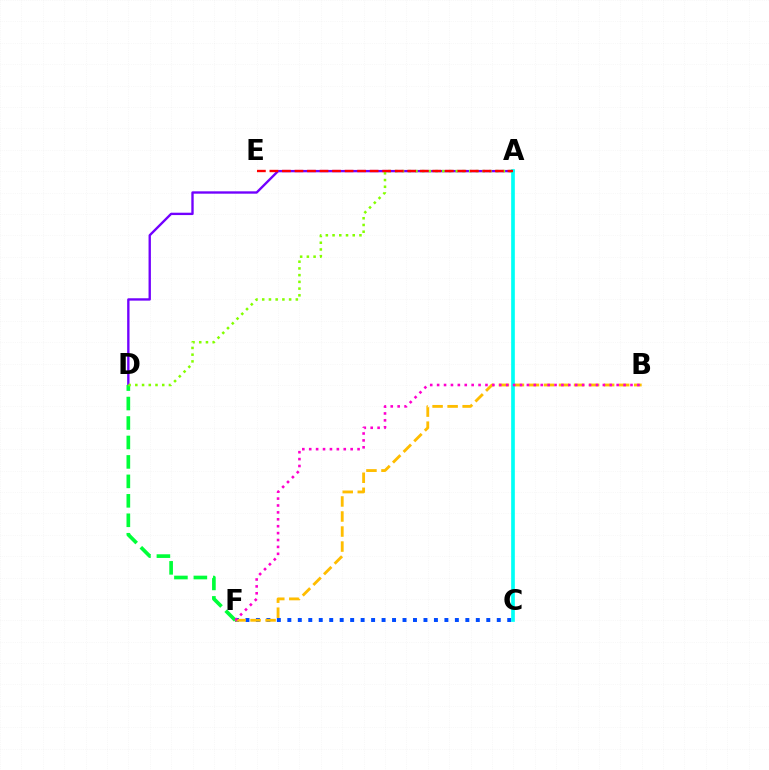{('C', 'F'): [{'color': '#004bff', 'line_style': 'dotted', 'thickness': 2.85}], ('A', 'D'): [{'color': '#7200ff', 'line_style': 'solid', 'thickness': 1.7}, {'color': '#84ff00', 'line_style': 'dotted', 'thickness': 1.83}], ('B', 'F'): [{'color': '#ffbd00', 'line_style': 'dashed', 'thickness': 2.04}, {'color': '#ff00cf', 'line_style': 'dotted', 'thickness': 1.88}], ('A', 'C'): [{'color': '#00fff6', 'line_style': 'solid', 'thickness': 2.65}], ('D', 'F'): [{'color': '#00ff39', 'line_style': 'dashed', 'thickness': 2.64}], ('A', 'E'): [{'color': '#ff0000', 'line_style': 'dashed', 'thickness': 1.7}]}